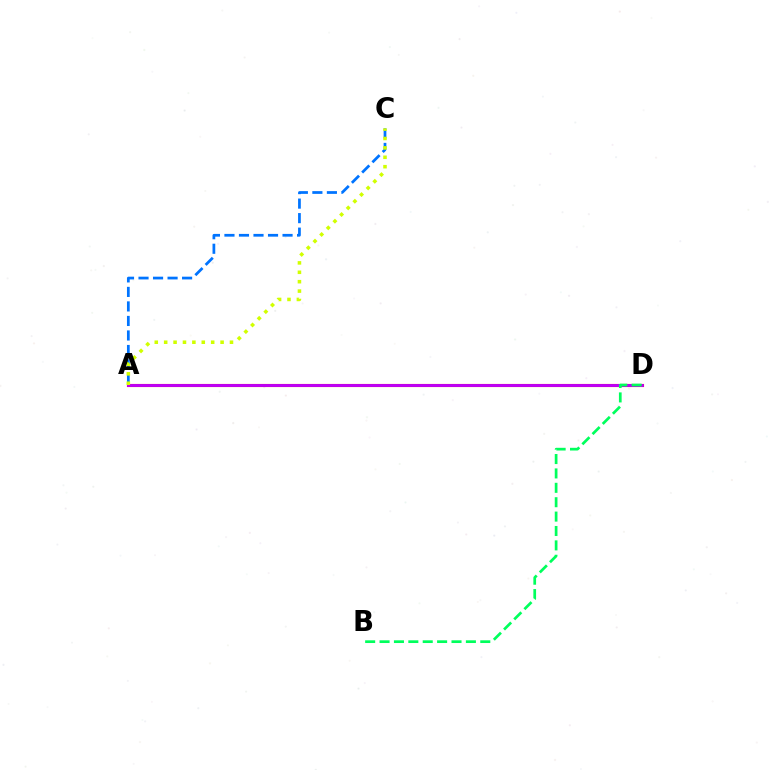{('A', 'C'): [{'color': '#0074ff', 'line_style': 'dashed', 'thickness': 1.97}, {'color': '#d1ff00', 'line_style': 'dotted', 'thickness': 2.55}], ('A', 'D'): [{'color': '#ff0000', 'line_style': 'solid', 'thickness': 2.24}, {'color': '#b900ff', 'line_style': 'solid', 'thickness': 2.01}], ('B', 'D'): [{'color': '#00ff5c', 'line_style': 'dashed', 'thickness': 1.95}]}